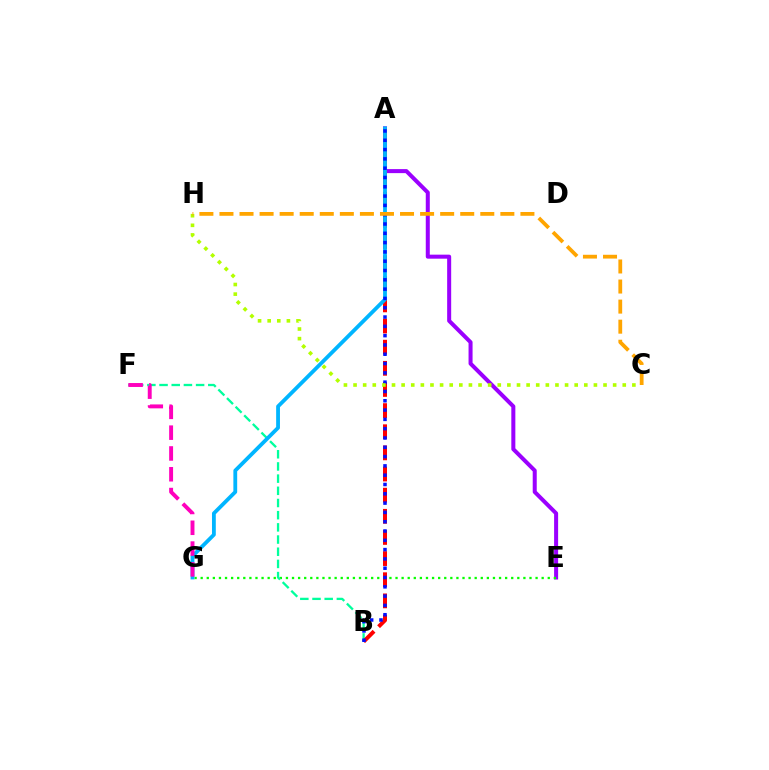{('A', 'E'): [{'color': '#9b00ff', 'line_style': 'solid', 'thickness': 2.89}], ('E', 'G'): [{'color': '#08ff00', 'line_style': 'dotted', 'thickness': 1.65}], ('B', 'F'): [{'color': '#00ff9d', 'line_style': 'dashed', 'thickness': 1.65}], ('A', 'B'): [{'color': '#ff0000', 'line_style': 'dashed', 'thickness': 2.87}, {'color': '#0010ff', 'line_style': 'dotted', 'thickness': 2.53}], ('A', 'G'): [{'color': '#00b5ff', 'line_style': 'solid', 'thickness': 2.74}], ('F', 'G'): [{'color': '#ff00bd', 'line_style': 'dashed', 'thickness': 2.83}], ('C', 'H'): [{'color': '#b3ff00', 'line_style': 'dotted', 'thickness': 2.61}, {'color': '#ffa500', 'line_style': 'dashed', 'thickness': 2.73}]}